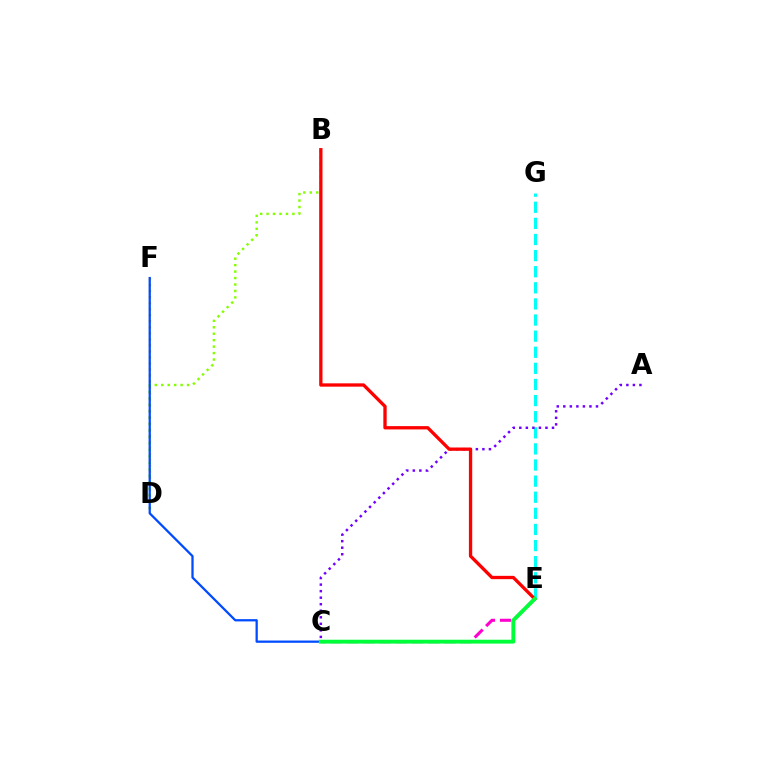{('E', 'G'): [{'color': '#00fff6', 'line_style': 'dashed', 'thickness': 2.19}], ('A', 'C'): [{'color': '#7200ff', 'line_style': 'dotted', 'thickness': 1.78}], ('B', 'D'): [{'color': '#84ff00', 'line_style': 'dotted', 'thickness': 1.75}], ('C', 'E'): [{'color': '#ff00cf', 'line_style': 'dashed', 'thickness': 2.2}, {'color': '#00ff39', 'line_style': 'solid', 'thickness': 2.79}], ('D', 'F'): [{'color': '#ffbd00', 'line_style': 'dotted', 'thickness': 1.64}], ('C', 'F'): [{'color': '#004bff', 'line_style': 'solid', 'thickness': 1.63}], ('B', 'E'): [{'color': '#ff0000', 'line_style': 'solid', 'thickness': 2.38}]}